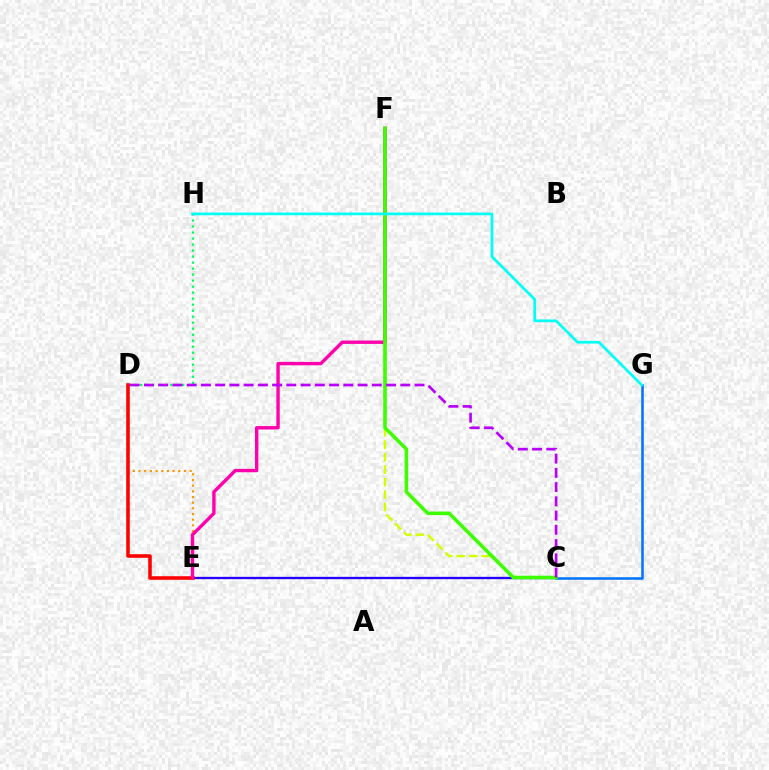{('D', 'E'): [{'color': '#ff9400', 'line_style': 'dotted', 'thickness': 1.54}, {'color': '#ff0000', 'line_style': 'solid', 'thickness': 2.56}], ('C', 'E'): [{'color': '#2500ff', 'line_style': 'solid', 'thickness': 1.67}], ('C', 'F'): [{'color': '#d1ff00', 'line_style': 'dashed', 'thickness': 1.7}, {'color': '#3dff00', 'line_style': 'solid', 'thickness': 2.56}], ('D', 'H'): [{'color': '#00ff5c', 'line_style': 'dotted', 'thickness': 1.63}], ('E', 'F'): [{'color': '#ff00ac', 'line_style': 'solid', 'thickness': 2.43}], ('C', 'G'): [{'color': '#0074ff', 'line_style': 'solid', 'thickness': 1.83}], ('G', 'H'): [{'color': '#00fff6', 'line_style': 'solid', 'thickness': 1.96}], ('C', 'D'): [{'color': '#b900ff', 'line_style': 'dashed', 'thickness': 1.93}]}